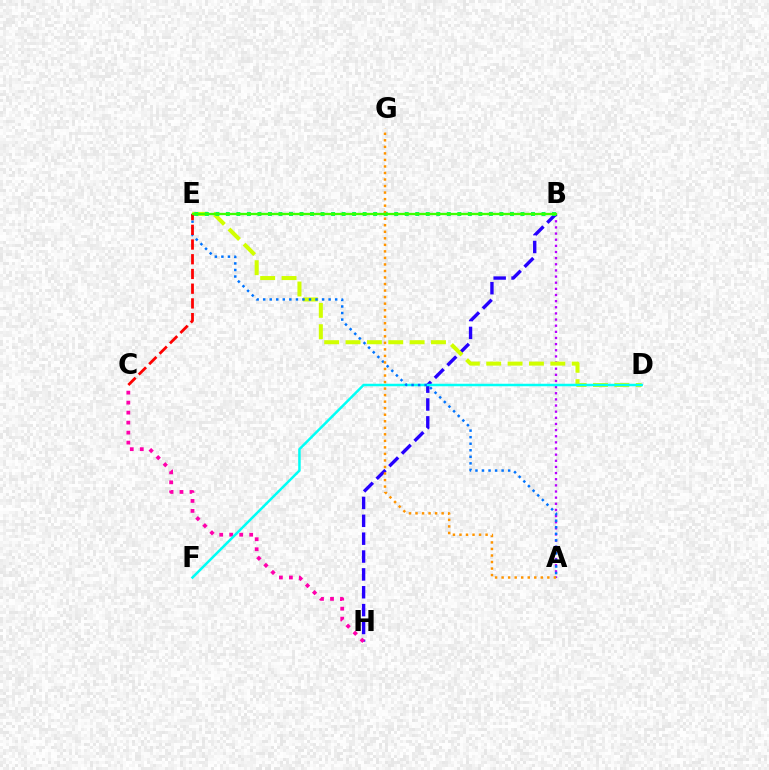{('A', 'B'): [{'color': '#b900ff', 'line_style': 'dotted', 'thickness': 1.67}], ('B', 'H'): [{'color': '#2500ff', 'line_style': 'dashed', 'thickness': 2.43}], ('D', 'E'): [{'color': '#d1ff00', 'line_style': 'dashed', 'thickness': 2.9}], ('C', 'H'): [{'color': '#ff00ac', 'line_style': 'dotted', 'thickness': 2.72}], ('D', 'F'): [{'color': '#00fff6', 'line_style': 'solid', 'thickness': 1.8}], ('A', 'E'): [{'color': '#0074ff', 'line_style': 'dotted', 'thickness': 1.78}], ('B', 'E'): [{'color': '#00ff5c', 'line_style': 'dotted', 'thickness': 2.86}, {'color': '#3dff00', 'line_style': 'solid', 'thickness': 1.67}], ('C', 'E'): [{'color': '#ff0000', 'line_style': 'dashed', 'thickness': 2.0}], ('A', 'G'): [{'color': '#ff9400', 'line_style': 'dotted', 'thickness': 1.78}]}